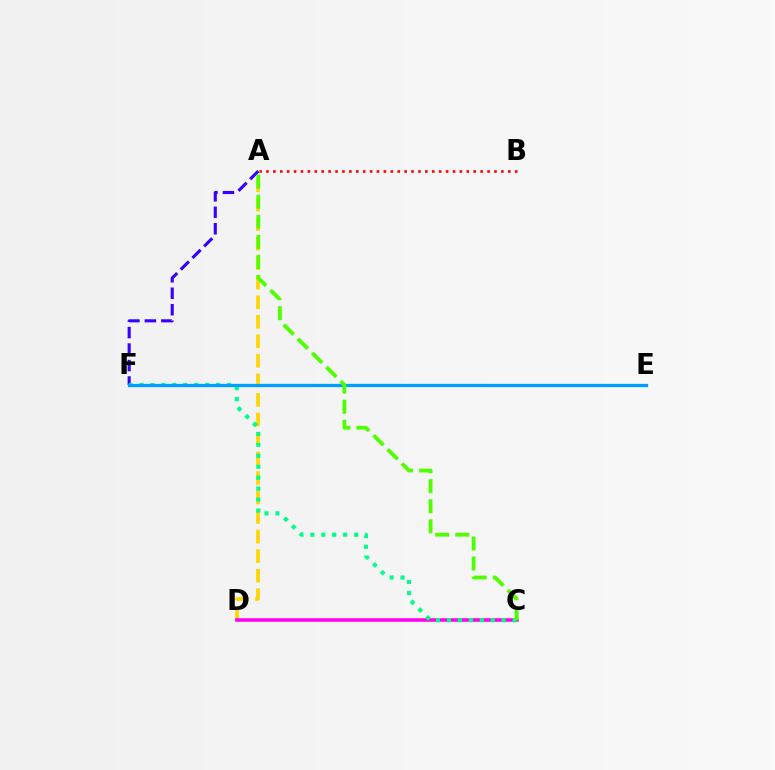{('A', 'B'): [{'color': '#ff0000', 'line_style': 'dotted', 'thickness': 1.88}], ('A', 'D'): [{'color': '#ffd500', 'line_style': 'dashed', 'thickness': 2.65}], ('A', 'F'): [{'color': '#3700ff', 'line_style': 'dashed', 'thickness': 2.24}], ('C', 'D'): [{'color': '#ff00ed', 'line_style': 'solid', 'thickness': 2.55}], ('C', 'F'): [{'color': '#00ff86', 'line_style': 'dotted', 'thickness': 2.97}], ('E', 'F'): [{'color': '#009eff', 'line_style': 'solid', 'thickness': 2.36}], ('A', 'C'): [{'color': '#4fff00', 'line_style': 'dashed', 'thickness': 2.73}]}